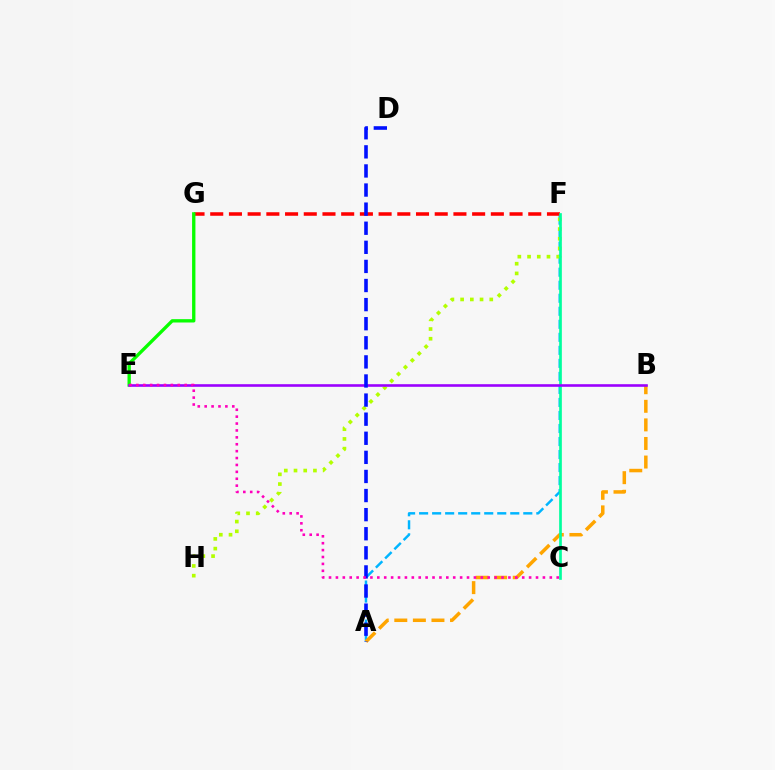{('A', 'F'): [{'color': '#00b5ff', 'line_style': 'dashed', 'thickness': 1.77}], ('F', 'H'): [{'color': '#b3ff00', 'line_style': 'dotted', 'thickness': 2.64}], ('A', 'B'): [{'color': '#ffa500', 'line_style': 'dashed', 'thickness': 2.52}], ('F', 'G'): [{'color': '#ff0000', 'line_style': 'dashed', 'thickness': 2.54}], ('E', 'G'): [{'color': '#08ff00', 'line_style': 'solid', 'thickness': 2.4}], ('C', 'F'): [{'color': '#00ff9d', 'line_style': 'solid', 'thickness': 1.93}], ('B', 'E'): [{'color': '#9b00ff', 'line_style': 'solid', 'thickness': 1.88}], ('A', 'D'): [{'color': '#0010ff', 'line_style': 'dashed', 'thickness': 2.59}], ('C', 'E'): [{'color': '#ff00bd', 'line_style': 'dotted', 'thickness': 1.87}]}